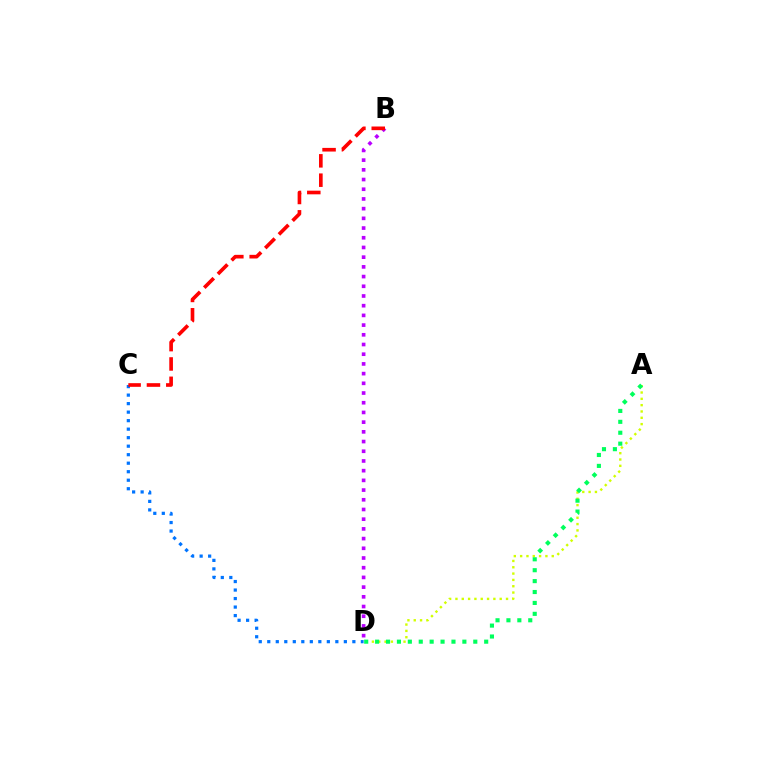{('C', 'D'): [{'color': '#0074ff', 'line_style': 'dotted', 'thickness': 2.31}], ('A', 'D'): [{'color': '#d1ff00', 'line_style': 'dotted', 'thickness': 1.72}, {'color': '#00ff5c', 'line_style': 'dotted', 'thickness': 2.96}], ('B', 'D'): [{'color': '#b900ff', 'line_style': 'dotted', 'thickness': 2.64}], ('B', 'C'): [{'color': '#ff0000', 'line_style': 'dashed', 'thickness': 2.63}]}